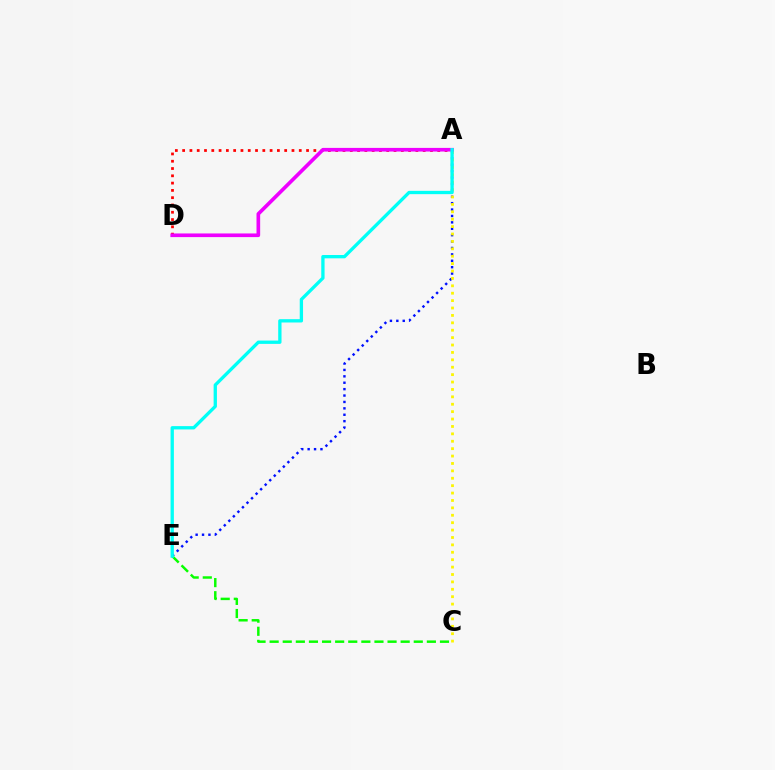{('A', 'E'): [{'color': '#0010ff', 'line_style': 'dotted', 'thickness': 1.74}, {'color': '#00fff6', 'line_style': 'solid', 'thickness': 2.38}], ('A', 'C'): [{'color': '#fcf500', 'line_style': 'dotted', 'thickness': 2.01}], ('A', 'D'): [{'color': '#ff0000', 'line_style': 'dotted', 'thickness': 1.98}, {'color': '#ee00ff', 'line_style': 'solid', 'thickness': 2.63}], ('C', 'E'): [{'color': '#08ff00', 'line_style': 'dashed', 'thickness': 1.78}]}